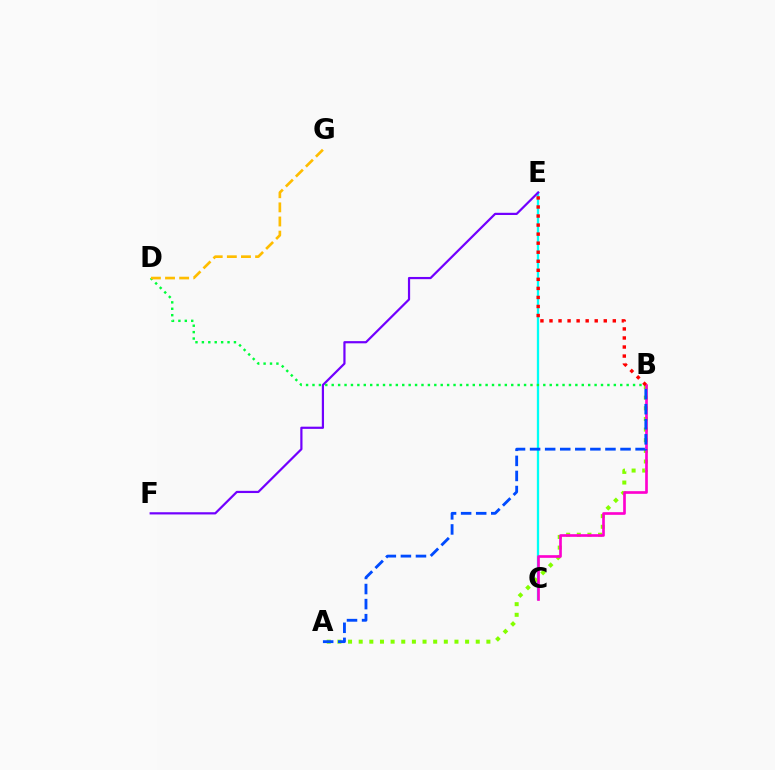{('C', 'E'): [{'color': '#00fff6', 'line_style': 'solid', 'thickness': 1.65}], ('A', 'B'): [{'color': '#84ff00', 'line_style': 'dotted', 'thickness': 2.89}, {'color': '#004bff', 'line_style': 'dashed', 'thickness': 2.05}], ('B', 'C'): [{'color': '#ff00cf', 'line_style': 'solid', 'thickness': 1.92}], ('E', 'F'): [{'color': '#7200ff', 'line_style': 'solid', 'thickness': 1.59}], ('B', 'D'): [{'color': '#00ff39', 'line_style': 'dotted', 'thickness': 1.74}], ('B', 'E'): [{'color': '#ff0000', 'line_style': 'dotted', 'thickness': 2.46}], ('D', 'G'): [{'color': '#ffbd00', 'line_style': 'dashed', 'thickness': 1.92}]}